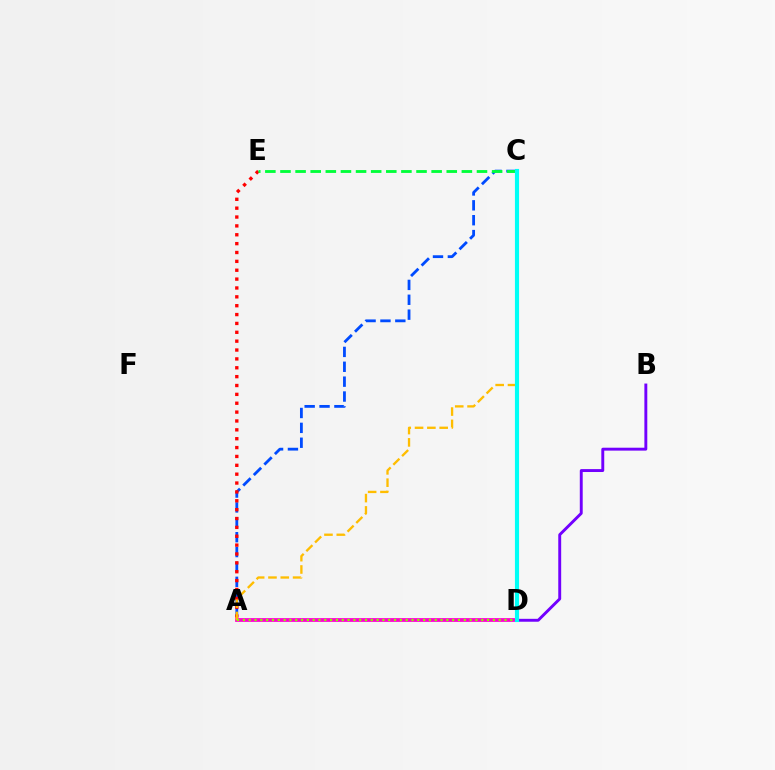{('A', 'C'): [{'color': '#004bff', 'line_style': 'dashed', 'thickness': 2.02}, {'color': '#ffbd00', 'line_style': 'dashed', 'thickness': 1.67}], ('A', 'E'): [{'color': '#ff0000', 'line_style': 'dotted', 'thickness': 2.41}], ('A', 'D'): [{'color': '#ff00cf', 'line_style': 'solid', 'thickness': 2.71}, {'color': '#84ff00', 'line_style': 'dotted', 'thickness': 1.58}], ('C', 'E'): [{'color': '#00ff39', 'line_style': 'dashed', 'thickness': 2.05}], ('B', 'D'): [{'color': '#7200ff', 'line_style': 'solid', 'thickness': 2.1}], ('C', 'D'): [{'color': '#00fff6', 'line_style': 'solid', 'thickness': 2.98}]}